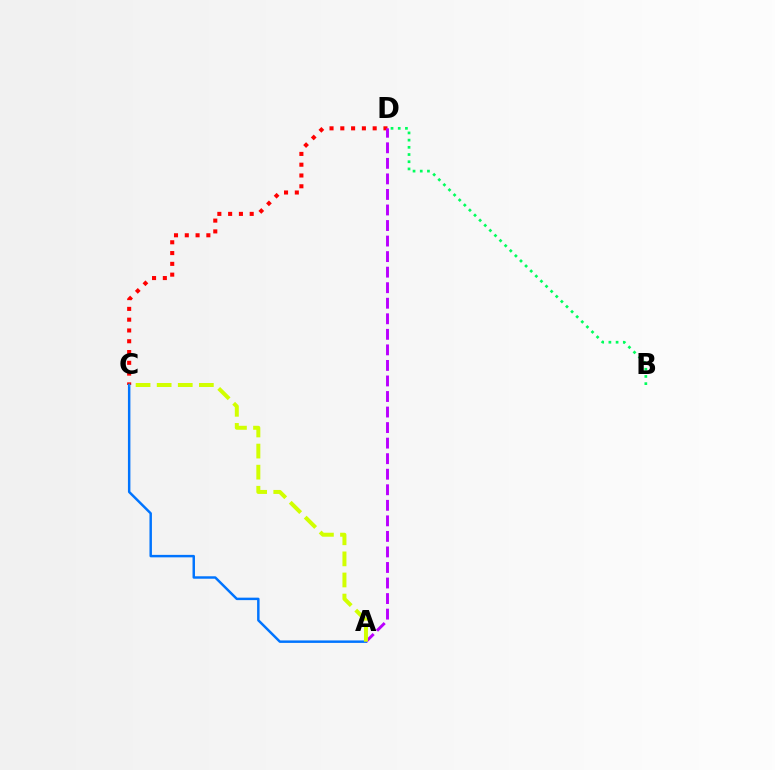{('C', 'D'): [{'color': '#ff0000', 'line_style': 'dotted', 'thickness': 2.93}], ('A', 'C'): [{'color': '#0074ff', 'line_style': 'solid', 'thickness': 1.77}, {'color': '#d1ff00', 'line_style': 'dashed', 'thickness': 2.87}], ('B', 'D'): [{'color': '#00ff5c', 'line_style': 'dotted', 'thickness': 1.96}], ('A', 'D'): [{'color': '#b900ff', 'line_style': 'dashed', 'thickness': 2.11}]}